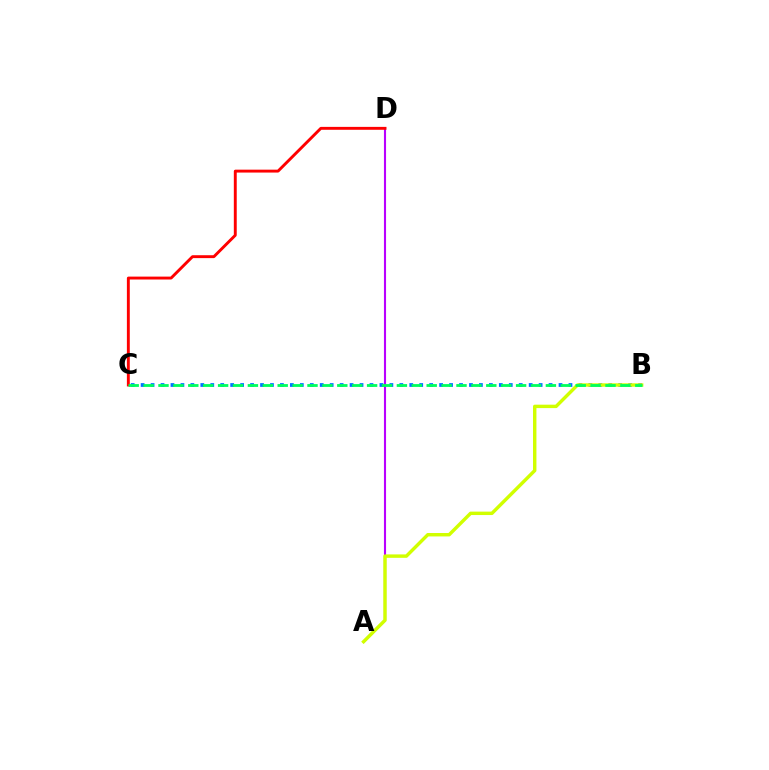{('B', 'C'): [{'color': '#0074ff', 'line_style': 'dotted', 'thickness': 2.7}, {'color': '#00ff5c', 'line_style': 'dashed', 'thickness': 2.02}], ('A', 'D'): [{'color': '#b900ff', 'line_style': 'solid', 'thickness': 1.52}], ('C', 'D'): [{'color': '#ff0000', 'line_style': 'solid', 'thickness': 2.09}], ('A', 'B'): [{'color': '#d1ff00', 'line_style': 'solid', 'thickness': 2.47}]}